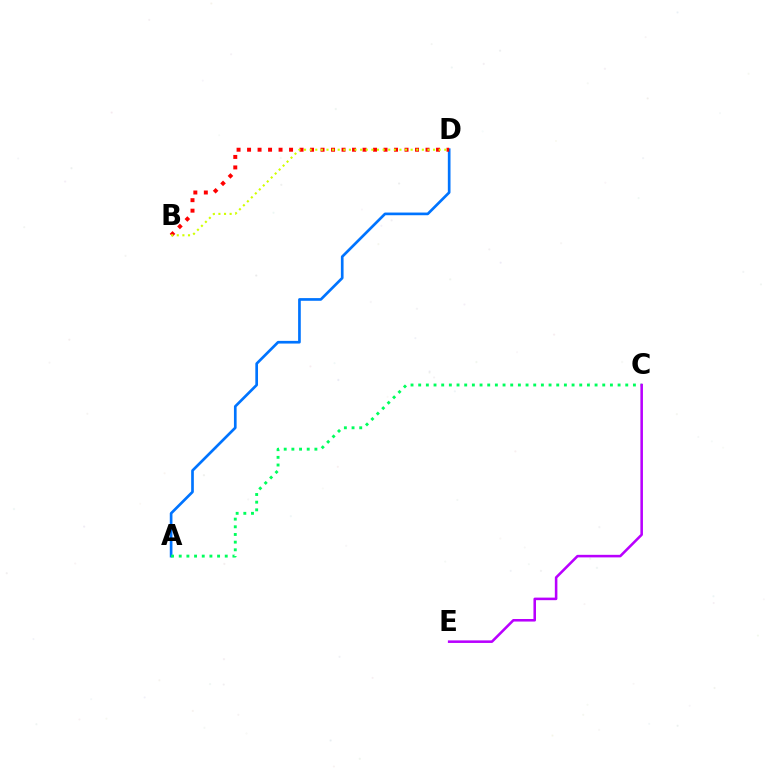{('A', 'D'): [{'color': '#0074ff', 'line_style': 'solid', 'thickness': 1.93}], ('B', 'D'): [{'color': '#ff0000', 'line_style': 'dotted', 'thickness': 2.85}, {'color': '#d1ff00', 'line_style': 'dotted', 'thickness': 1.52}], ('A', 'C'): [{'color': '#00ff5c', 'line_style': 'dotted', 'thickness': 2.08}], ('C', 'E'): [{'color': '#b900ff', 'line_style': 'solid', 'thickness': 1.84}]}